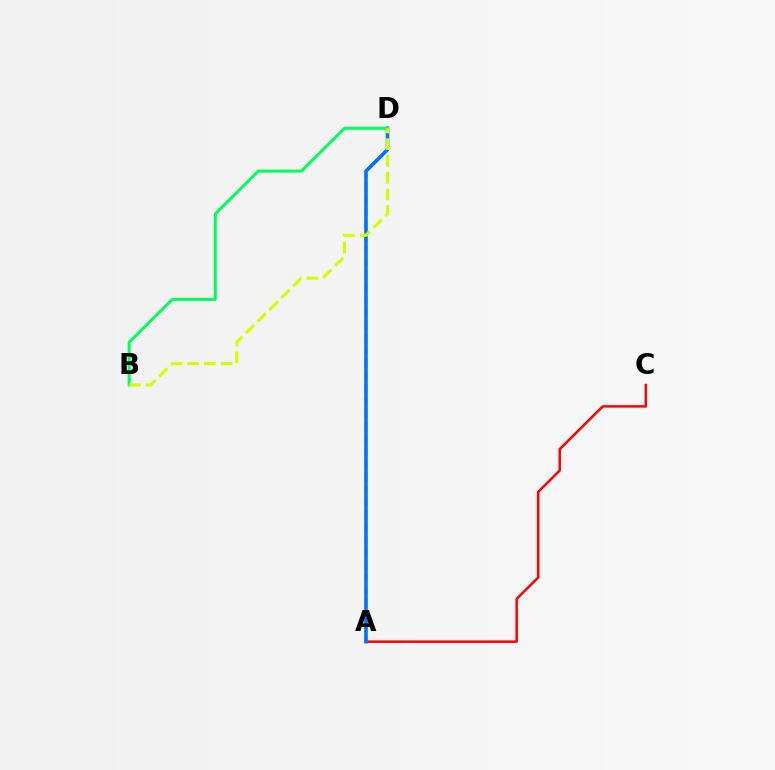{('A', 'D'): [{'color': '#b900ff', 'line_style': 'dashed', 'thickness': 1.71}, {'color': '#0074ff', 'line_style': 'solid', 'thickness': 2.59}], ('A', 'C'): [{'color': '#ff0000', 'line_style': 'solid', 'thickness': 1.8}], ('B', 'D'): [{'color': '#00ff5c', 'line_style': 'solid', 'thickness': 2.16}, {'color': '#d1ff00', 'line_style': 'dashed', 'thickness': 2.27}]}